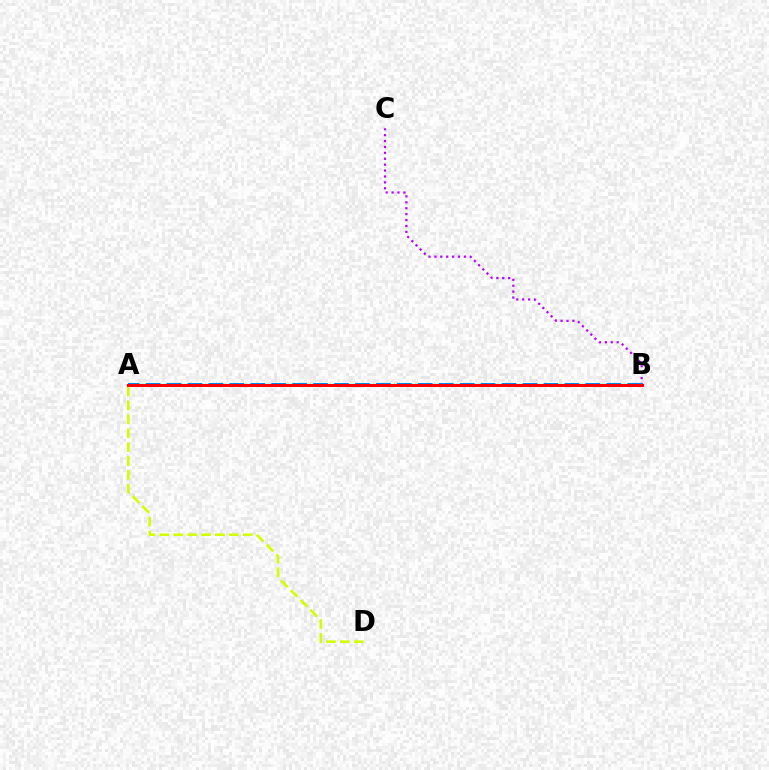{('B', 'C'): [{'color': '#b900ff', 'line_style': 'dotted', 'thickness': 1.6}], ('A', 'B'): [{'color': '#0074ff', 'line_style': 'dashed', 'thickness': 2.84}, {'color': '#00ff5c', 'line_style': 'solid', 'thickness': 1.63}, {'color': '#ff0000', 'line_style': 'solid', 'thickness': 2.16}], ('A', 'D'): [{'color': '#d1ff00', 'line_style': 'dashed', 'thickness': 1.89}]}